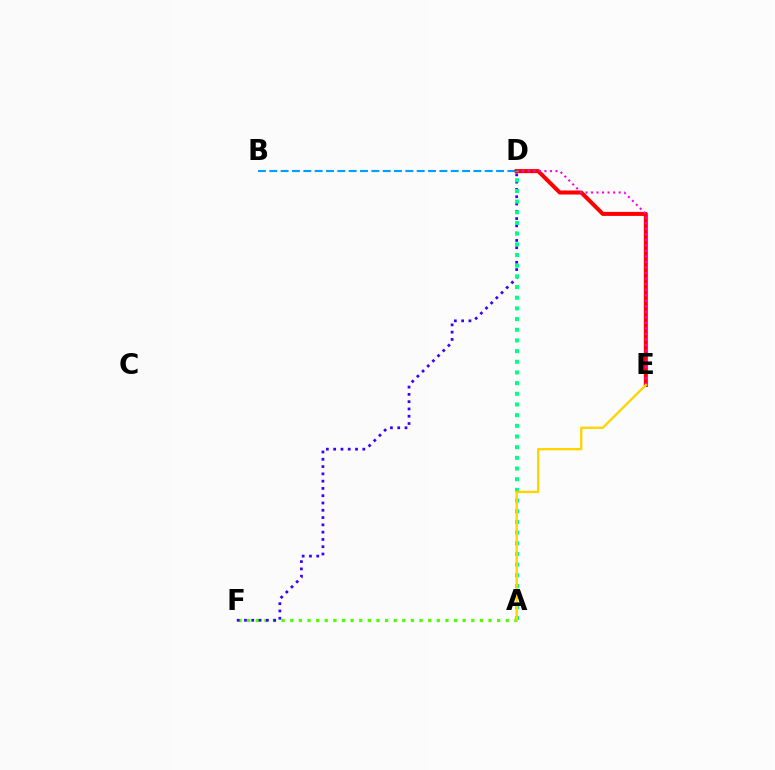{('A', 'F'): [{'color': '#4fff00', 'line_style': 'dotted', 'thickness': 2.34}], ('B', 'D'): [{'color': '#009eff', 'line_style': 'dashed', 'thickness': 1.54}], ('D', 'E'): [{'color': '#ff0000', 'line_style': 'solid', 'thickness': 2.9}, {'color': '#ff00ed', 'line_style': 'dotted', 'thickness': 1.5}], ('D', 'F'): [{'color': '#3700ff', 'line_style': 'dotted', 'thickness': 1.98}], ('A', 'D'): [{'color': '#00ff86', 'line_style': 'dotted', 'thickness': 2.9}], ('A', 'E'): [{'color': '#ffd500', 'line_style': 'solid', 'thickness': 1.68}]}